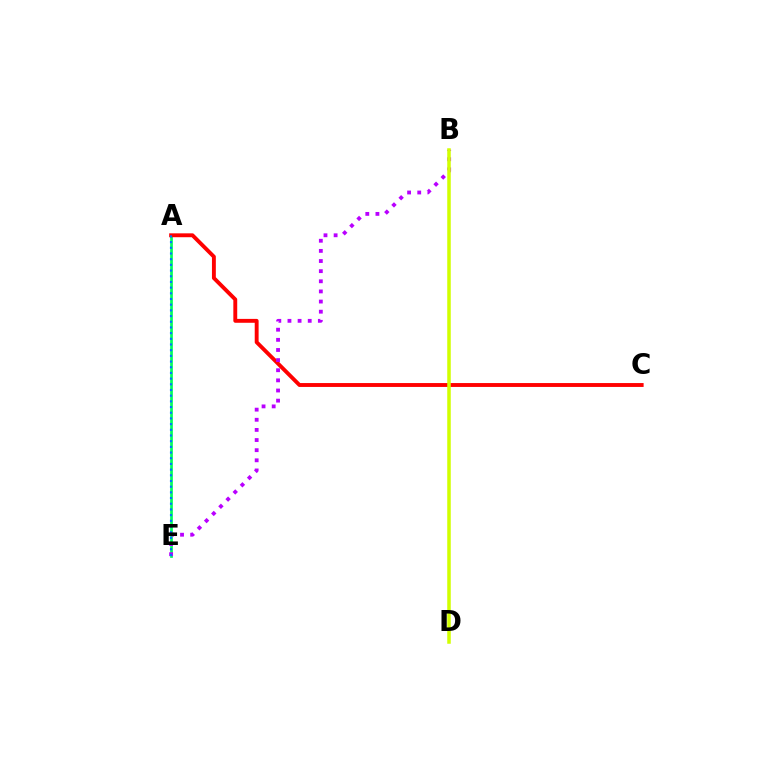{('A', 'E'): [{'color': '#00ff5c', 'line_style': 'solid', 'thickness': 1.96}, {'color': '#0074ff', 'line_style': 'dotted', 'thickness': 1.55}], ('A', 'C'): [{'color': '#ff0000', 'line_style': 'solid', 'thickness': 2.8}], ('B', 'E'): [{'color': '#b900ff', 'line_style': 'dotted', 'thickness': 2.75}], ('B', 'D'): [{'color': '#d1ff00', 'line_style': 'solid', 'thickness': 2.53}]}